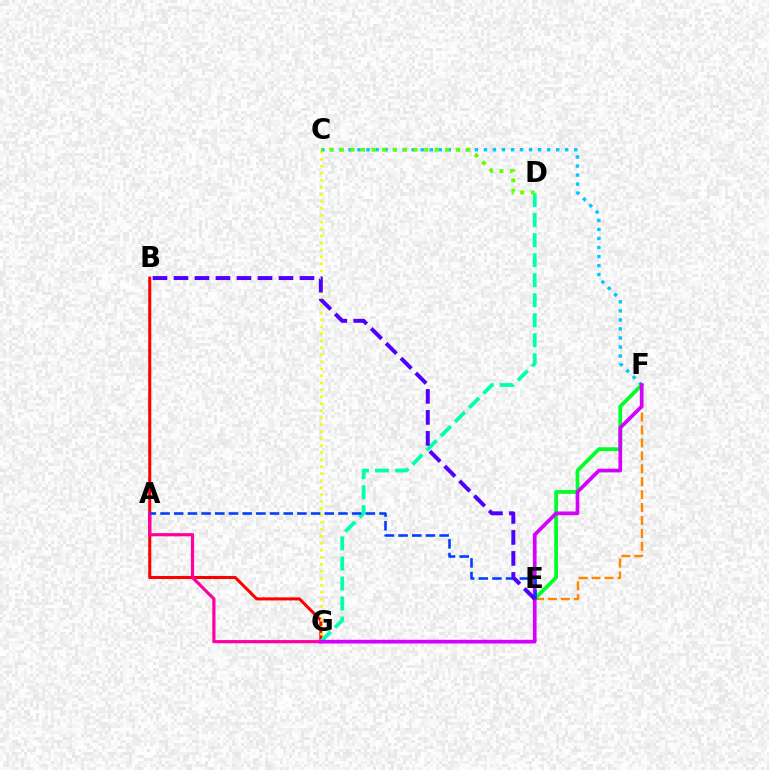{('B', 'G'): [{'color': '#ff0000', 'line_style': 'solid', 'thickness': 2.19}], ('A', 'G'): [{'color': '#ff00a0', 'line_style': 'solid', 'thickness': 2.3}], ('D', 'G'): [{'color': '#00ffaf', 'line_style': 'dashed', 'thickness': 2.72}], ('C', 'G'): [{'color': '#eeff00', 'line_style': 'dotted', 'thickness': 1.9}], ('C', 'F'): [{'color': '#00c7ff', 'line_style': 'dotted', 'thickness': 2.45}], ('E', 'F'): [{'color': '#ff8800', 'line_style': 'dashed', 'thickness': 1.76}, {'color': '#00ff27', 'line_style': 'solid', 'thickness': 2.7}], ('C', 'D'): [{'color': '#66ff00', 'line_style': 'dotted', 'thickness': 2.86}], ('F', 'G'): [{'color': '#d600ff', 'line_style': 'solid', 'thickness': 2.66}], ('A', 'E'): [{'color': '#003fff', 'line_style': 'dashed', 'thickness': 1.86}], ('B', 'E'): [{'color': '#4f00ff', 'line_style': 'dashed', 'thickness': 2.85}]}